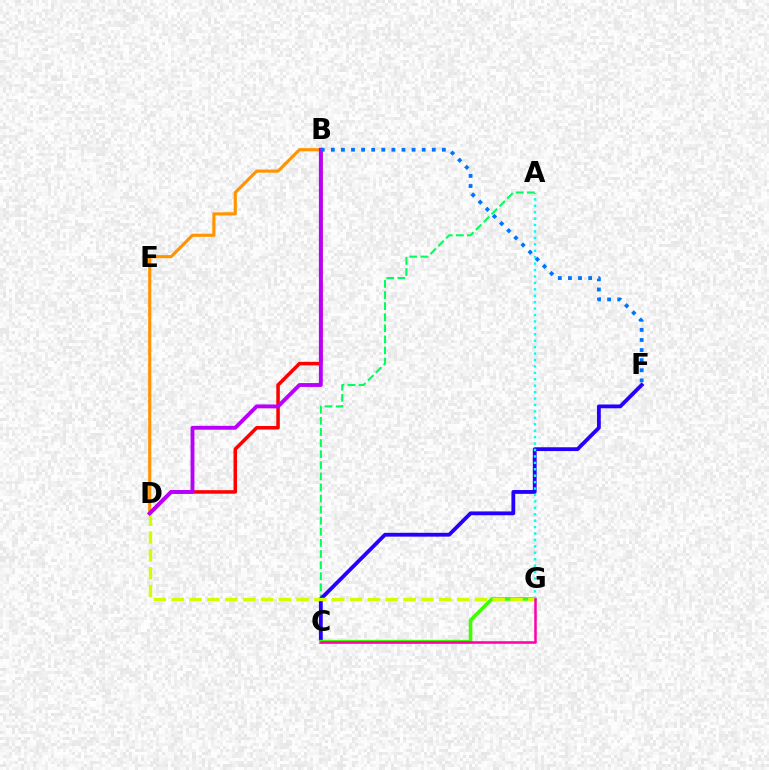{('B', 'D'): [{'color': '#ff9400', 'line_style': 'solid', 'thickness': 2.25}, {'color': '#ff0000', 'line_style': 'solid', 'thickness': 2.54}, {'color': '#b900ff', 'line_style': 'solid', 'thickness': 2.79}], ('A', 'C'): [{'color': '#00ff5c', 'line_style': 'dashed', 'thickness': 1.51}], ('C', 'F'): [{'color': '#2500ff', 'line_style': 'solid', 'thickness': 2.75}], ('C', 'G'): [{'color': '#3dff00', 'line_style': 'solid', 'thickness': 2.58}, {'color': '#ff00ac', 'line_style': 'solid', 'thickness': 1.82}], ('A', 'G'): [{'color': '#00fff6', 'line_style': 'dotted', 'thickness': 1.75}], ('D', 'G'): [{'color': '#d1ff00', 'line_style': 'dashed', 'thickness': 2.42}], ('B', 'F'): [{'color': '#0074ff', 'line_style': 'dotted', 'thickness': 2.74}]}